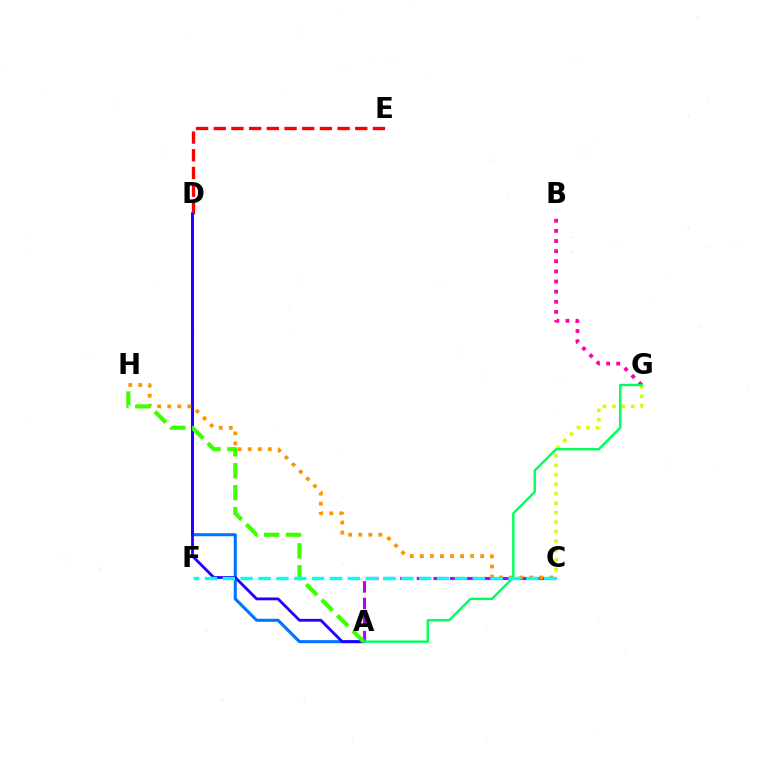{('B', 'G'): [{'color': '#ff00ac', 'line_style': 'dotted', 'thickness': 2.75}], ('D', 'E'): [{'color': '#ff0000', 'line_style': 'dashed', 'thickness': 2.4}], ('A', 'D'): [{'color': '#0074ff', 'line_style': 'solid', 'thickness': 2.2}, {'color': '#2500ff', 'line_style': 'solid', 'thickness': 2.04}], ('A', 'C'): [{'color': '#b900ff', 'line_style': 'dashed', 'thickness': 2.26}], ('C', 'G'): [{'color': '#d1ff00', 'line_style': 'dotted', 'thickness': 2.57}], ('C', 'H'): [{'color': '#ff9400', 'line_style': 'dotted', 'thickness': 2.73}], ('A', 'H'): [{'color': '#3dff00', 'line_style': 'dashed', 'thickness': 2.98}], ('A', 'G'): [{'color': '#00ff5c', 'line_style': 'solid', 'thickness': 1.74}], ('C', 'F'): [{'color': '#00fff6', 'line_style': 'dashed', 'thickness': 2.43}]}